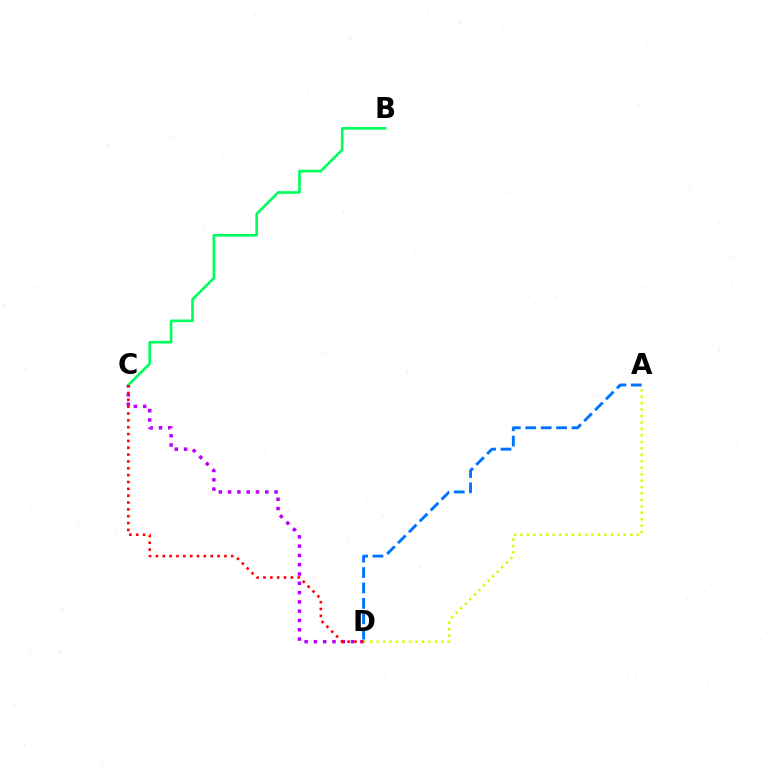{('B', 'C'): [{'color': '#00ff5c', 'line_style': 'solid', 'thickness': 1.91}], ('C', 'D'): [{'color': '#b900ff', 'line_style': 'dotted', 'thickness': 2.52}, {'color': '#ff0000', 'line_style': 'dotted', 'thickness': 1.86}], ('A', 'D'): [{'color': '#d1ff00', 'line_style': 'dotted', 'thickness': 1.75}, {'color': '#0074ff', 'line_style': 'dashed', 'thickness': 2.09}]}